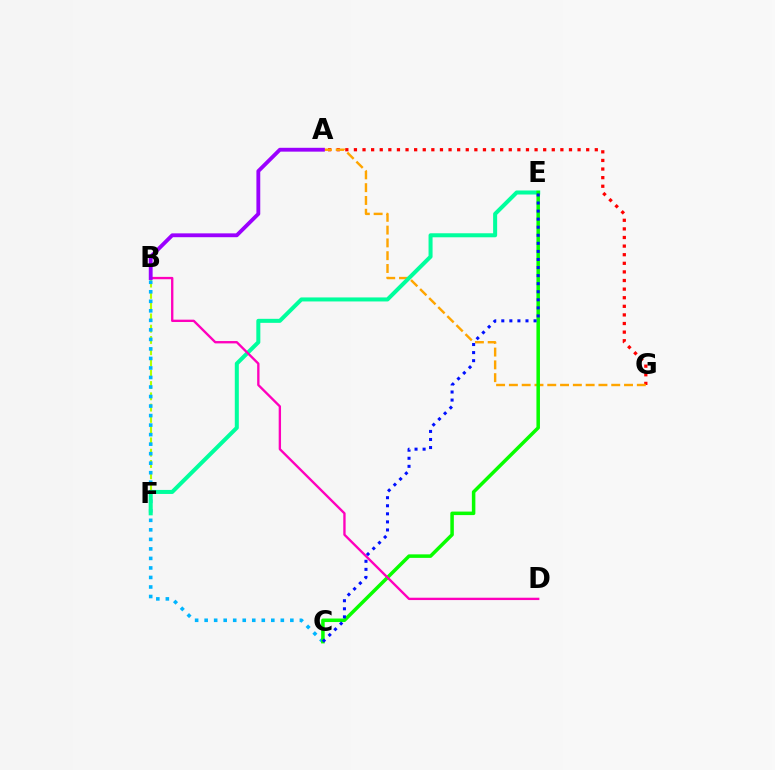{('A', 'G'): [{'color': '#ff0000', 'line_style': 'dotted', 'thickness': 2.34}, {'color': '#ffa500', 'line_style': 'dashed', 'thickness': 1.74}], ('B', 'F'): [{'color': '#b3ff00', 'line_style': 'dashed', 'thickness': 1.53}], ('B', 'C'): [{'color': '#00b5ff', 'line_style': 'dotted', 'thickness': 2.59}], ('E', 'F'): [{'color': '#00ff9d', 'line_style': 'solid', 'thickness': 2.89}], ('C', 'E'): [{'color': '#08ff00', 'line_style': 'solid', 'thickness': 2.53}, {'color': '#0010ff', 'line_style': 'dotted', 'thickness': 2.19}], ('B', 'D'): [{'color': '#ff00bd', 'line_style': 'solid', 'thickness': 1.69}], ('A', 'B'): [{'color': '#9b00ff', 'line_style': 'solid', 'thickness': 2.77}]}